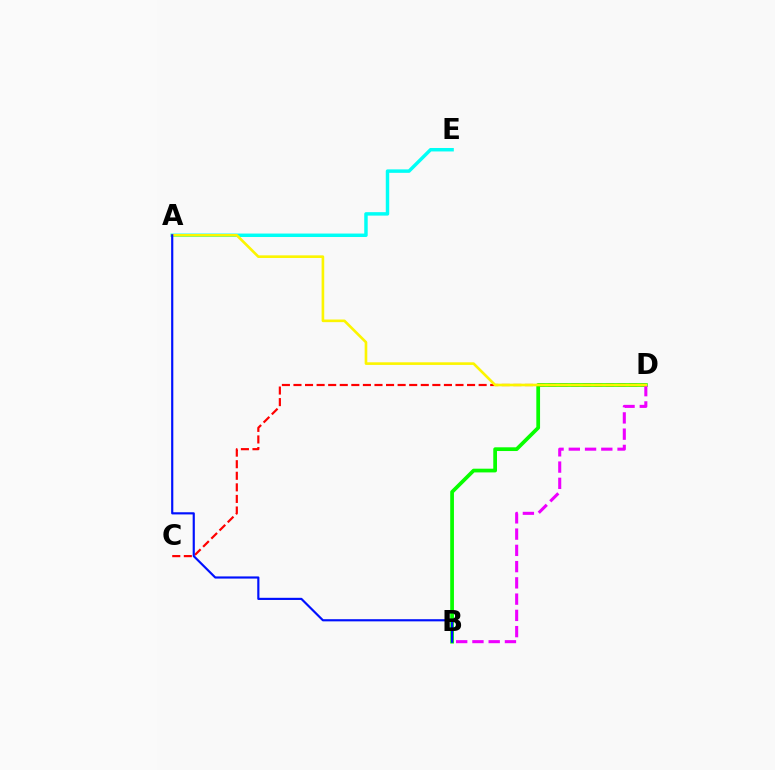{('B', 'D'): [{'color': '#08ff00', 'line_style': 'solid', 'thickness': 2.68}, {'color': '#ee00ff', 'line_style': 'dashed', 'thickness': 2.21}], ('C', 'D'): [{'color': '#ff0000', 'line_style': 'dashed', 'thickness': 1.57}], ('A', 'E'): [{'color': '#00fff6', 'line_style': 'solid', 'thickness': 2.49}], ('A', 'D'): [{'color': '#fcf500', 'line_style': 'solid', 'thickness': 1.9}], ('A', 'B'): [{'color': '#0010ff', 'line_style': 'solid', 'thickness': 1.56}]}